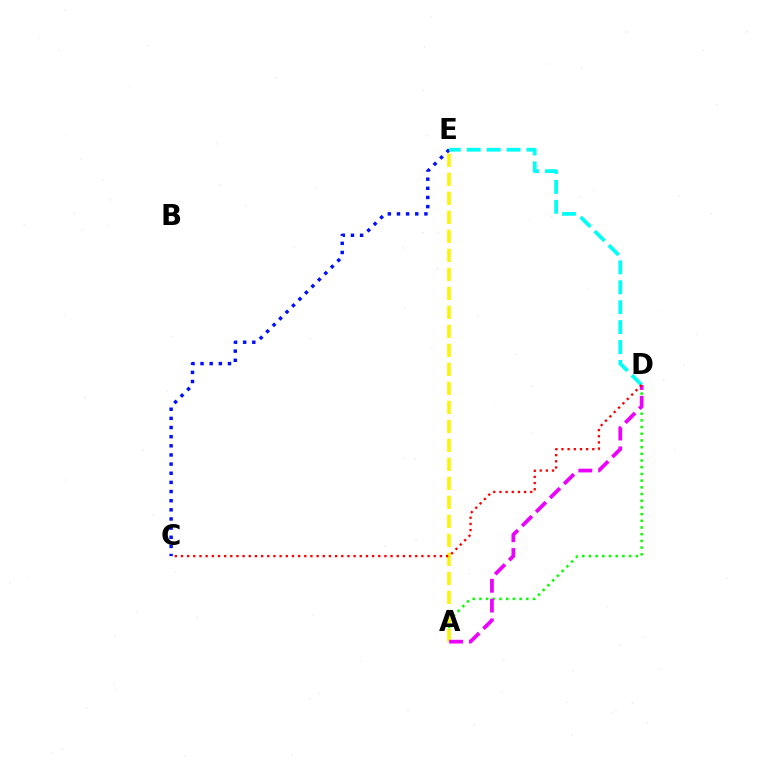{('A', 'D'): [{'color': '#08ff00', 'line_style': 'dotted', 'thickness': 1.82}, {'color': '#ee00ff', 'line_style': 'dashed', 'thickness': 2.69}], ('C', 'E'): [{'color': '#0010ff', 'line_style': 'dotted', 'thickness': 2.48}], ('A', 'E'): [{'color': '#fcf500', 'line_style': 'dashed', 'thickness': 2.58}], ('D', 'E'): [{'color': '#00fff6', 'line_style': 'dashed', 'thickness': 2.71}], ('C', 'D'): [{'color': '#ff0000', 'line_style': 'dotted', 'thickness': 1.68}]}